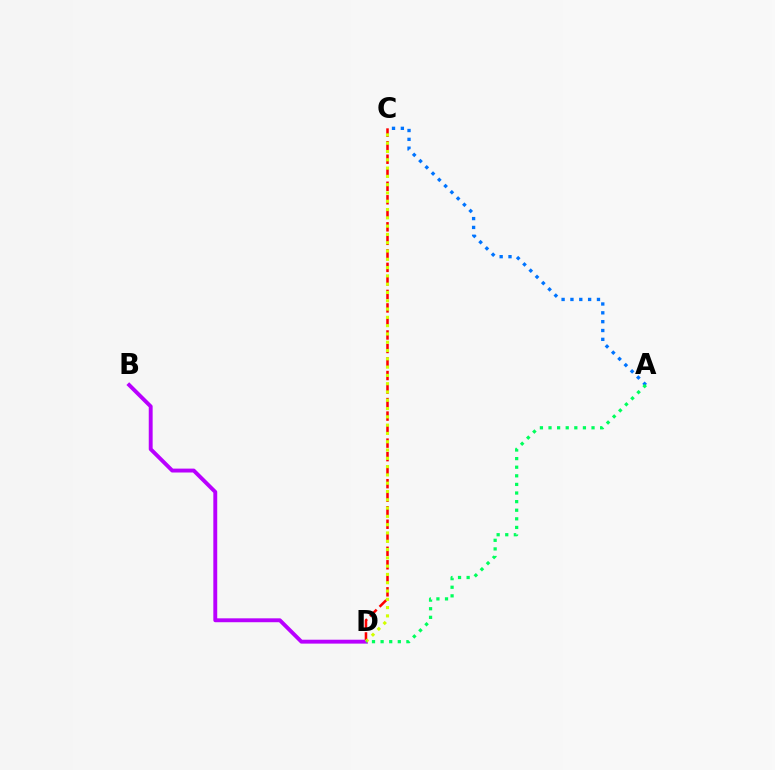{('C', 'D'): [{'color': '#ff0000', 'line_style': 'dashed', 'thickness': 1.84}, {'color': '#d1ff00', 'line_style': 'dotted', 'thickness': 2.25}], ('A', 'C'): [{'color': '#0074ff', 'line_style': 'dotted', 'thickness': 2.4}], ('B', 'D'): [{'color': '#b900ff', 'line_style': 'solid', 'thickness': 2.8}], ('A', 'D'): [{'color': '#00ff5c', 'line_style': 'dotted', 'thickness': 2.34}]}